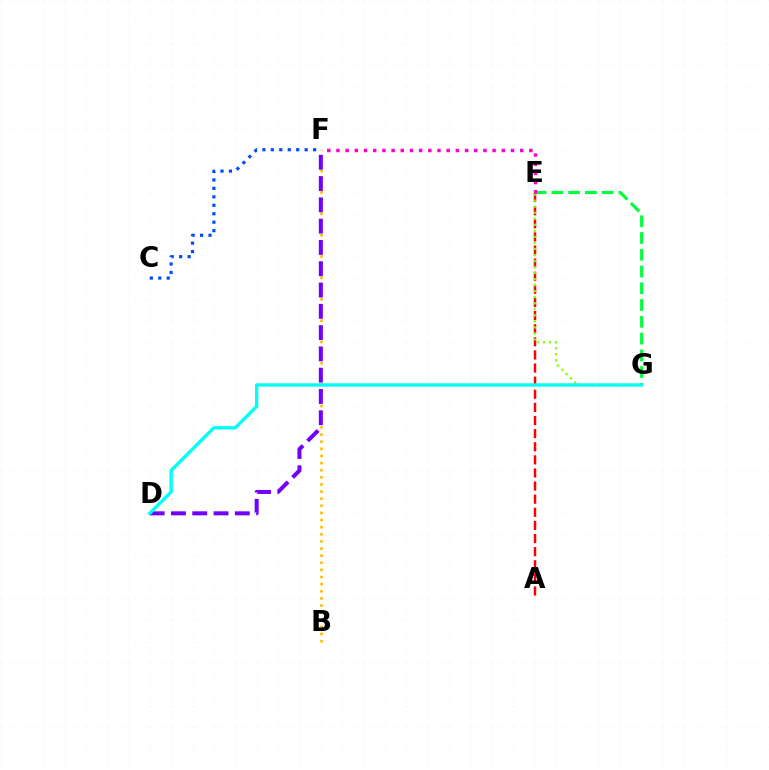{('B', 'F'): [{'color': '#ffbd00', 'line_style': 'dotted', 'thickness': 1.94}], ('E', 'G'): [{'color': '#00ff39', 'line_style': 'dashed', 'thickness': 2.28}, {'color': '#84ff00', 'line_style': 'dotted', 'thickness': 1.64}], ('D', 'F'): [{'color': '#7200ff', 'line_style': 'dashed', 'thickness': 2.89}], ('C', 'F'): [{'color': '#004bff', 'line_style': 'dotted', 'thickness': 2.3}], ('A', 'E'): [{'color': '#ff0000', 'line_style': 'dashed', 'thickness': 1.78}], ('D', 'G'): [{'color': '#00fff6', 'line_style': 'solid', 'thickness': 2.42}], ('E', 'F'): [{'color': '#ff00cf', 'line_style': 'dotted', 'thickness': 2.5}]}